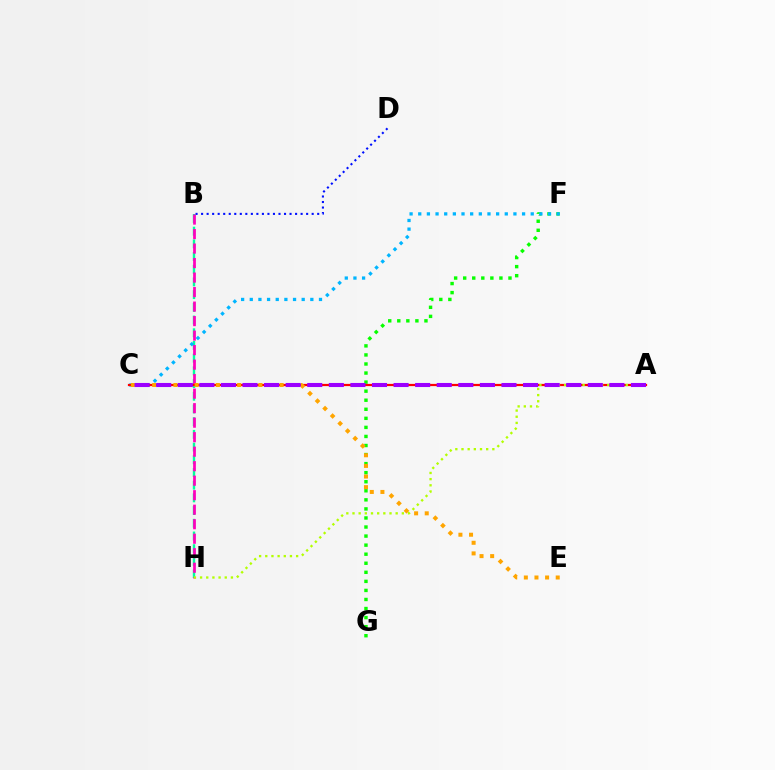{('F', 'G'): [{'color': '#08ff00', 'line_style': 'dotted', 'thickness': 2.46}], ('B', 'H'): [{'color': '#00ff9d', 'line_style': 'dashed', 'thickness': 1.73}, {'color': '#ff00bd', 'line_style': 'dashed', 'thickness': 1.97}], ('C', 'F'): [{'color': '#00b5ff', 'line_style': 'dotted', 'thickness': 2.35}], ('A', 'C'): [{'color': '#ff0000', 'line_style': 'solid', 'thickness': 1.61}, {'color': '#9b00ff', 'line_style': 'dashed', 'thickness': 2.93}], ('B', 'D'): [{'color': '#0010ff', 'line_style': 'dotted', 'thickness': 1.5}], ('C', 'E'): [{'color': '#ffa500', 'line_style': 'dotted', 'thickness': 2.89}], ('A', 'H'): [{'color': '#b3ff00', 'line_style': 'dotted', 'thickness': 1.68}]}